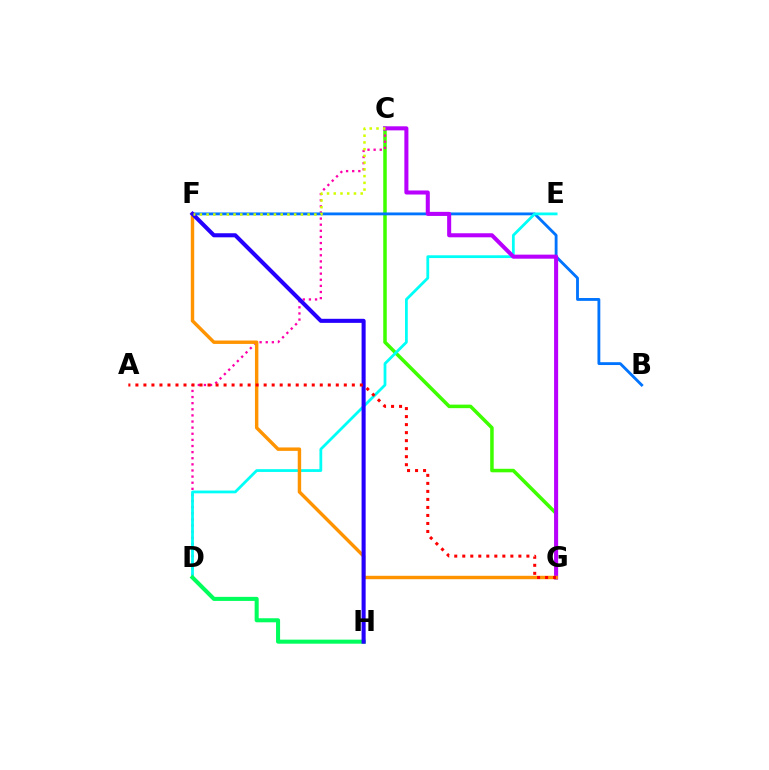{('C', 'G'): [{'color': '#3dff00', 'line_style': 'solid', 'thickness': 2.54}, {'color': '#b900ff', 'line_style': 'solid', 'thickness': 2.92}], ('C', 'D'): [{'color': '#ff00ac', 'line_style': 'dotted', 'thickness': 1.66}], ('B', 'F'): [{'color': '#0074ff', 'line_style': 'solid', 'thickness': 2.04}], ('D', 'E'): [{'color': '#00fff6', 'line_style': 'solid', 'thickness': 2.0}], ('D', 'H'): [{'color': '#00ff5c', 'line_style': 'solid', 'thickness': 2.92}], ('F', 'G'): [{'color': '#ff9400', 'line_style': 'solid', 'thickness': 2.47}], ('F', 'H'): [{'color': '#2500ff', 'line_style': 'solid', 'thickness': 2.93}], ('A', 'G'): [{'color': '#ff0000', 'line_style': 'dotted', 'thickness': 2.18}], ('C', 'F'): [{'color': '#d1ff00', 'line_style': 'dotted', 'thickness': 1.83}]}